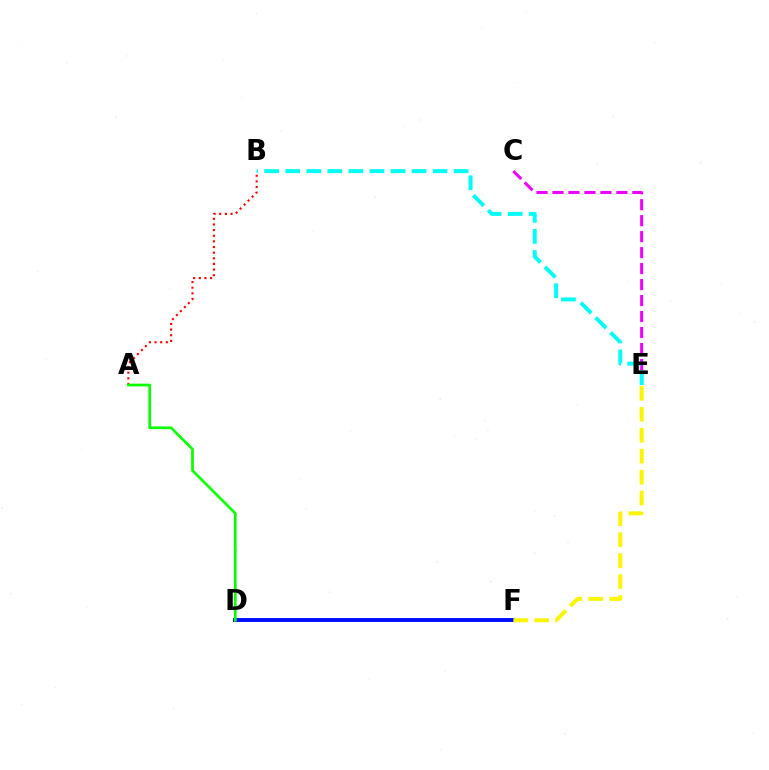{('D', 'F'): [{'color': '#0010ff', 'line_style': 'solid', 'thickness': 2.84}], ('C', 'E'): [{'color': '#ee00ff', 'line_style': 'dashed', 'thickness': 2.17}], ('A', 'B'): [{'color': '#ff0000', 'line_style': 'dotted', 'thickness': 1.53}], ('B', 'E'): [{'color': '#00fff6', 'line_style': 'dashed', 'thickness': 2.86}], ('E', 'F'): [{'color': '#fcf500', 'line_style': 'dashed', 'thickness': 2.85}], ('A', 'D'): [{'color': '#08ff00', 'line_style': 'solid', 'thickness': 1.94}]}